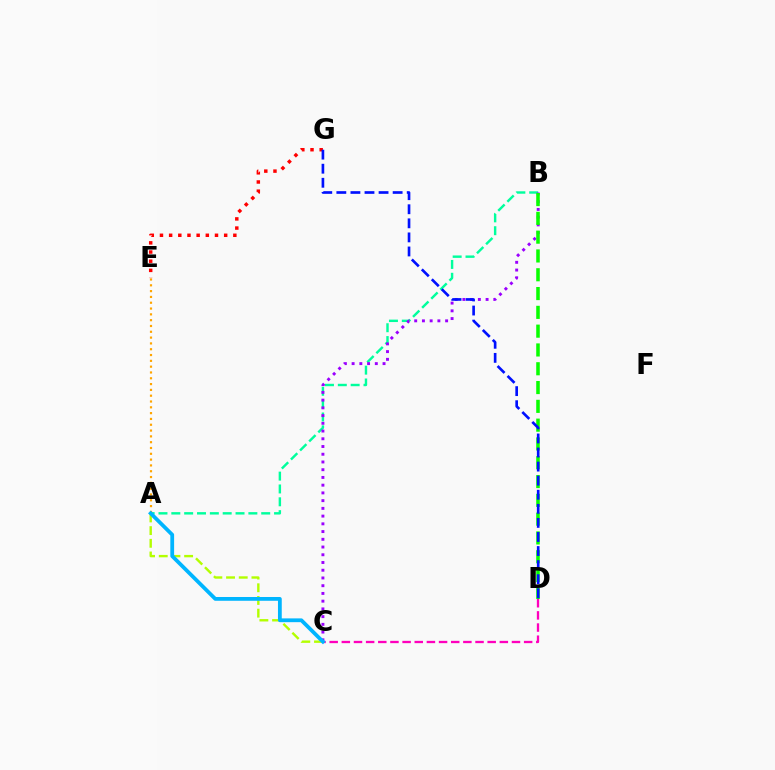{('E', 'G'): [{'color': '#ff0000', 'line_style': 'dotted', 'thickness': 2.49}], ('A', 'B'): [{'color': '#00ff9d', 'line_style': 'dashed', 'thickness': 1.74}], ('B', 'C'): [{'color': '#9b00ff', 'line_style': 'dotted', 'thickness': 2.1}], ('B', 'D'): [{'color': '#08ff00', 'line_style': 'dashed', 'thickness': 2.55}], ('C', 'D'): [{'color': '#ff00bd', 'line_style': 'dashed', 'thickness': 1.65}], ('A', 'C'): [{'color': '#b3ff00', 'line_style': 'dashed', 'thickness': 1.72}, {'color': '#00b5ff', 'line_style': 'solid', 'thickness': 2.72}], ('D', 'G'): [{'color': '#0010ff', 'line_style': 'dashed', 'thickness': 1.91}], ('A', 'E'): [{'color': '#ffa500', 'line_style': 'dotted', 'thickness': 1.58}]}